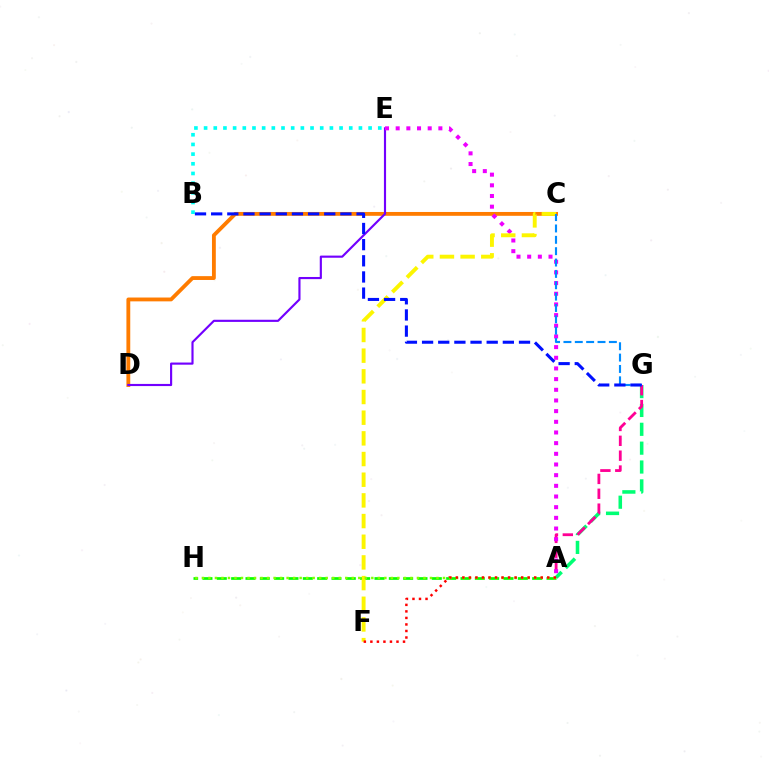{('A', 'G'): [{'color': '#00ff74', 'line_style': 'dashed', 'thickness': 2.56}, {'color': '#ff0094', 'line_style': 'dashed', 'thickness': 2.02}], ('A', 'H'): [{'color': '#08ff00', 'line_style': 'dashed', 'thickness': 1.95}, {'color': '#84ff00', 'line_style': 'dotted', 'thickness': 1.77}], ('C', 'D'): [{'color': '#ff7c00', 'line_style': 'solid', 'thickness': 2.76}], ('B', 'E'): [{'color': '#00fff6', 'line_style': 'dotted', 'thickness': 2.63}], ('D', 'E'): [{'color': '#7200ff', 'line_style': 'solid', 'thickness': 1.55}], ('A', 'E'): [{'color': '#ee00ff', 'line_style': 'dotted', 'thickness': 2.9}], ('C', 'F'): [{'color': '#fcf500', 'line_style': 'dashed', 'thickness': 2.81}], ('C', 'G'): [{'color': '#008cff', 'line_style': 'dashed', 'thickness': 1.54}], ('B', 'G'): [{'color': '#0010ff', 'line_style': 'dashed', 'thickness': 2.19}], ('A', 'F'): [{'color': '#ff0000', 'line_style': 'dotted', 'thickness': 1.77}]}